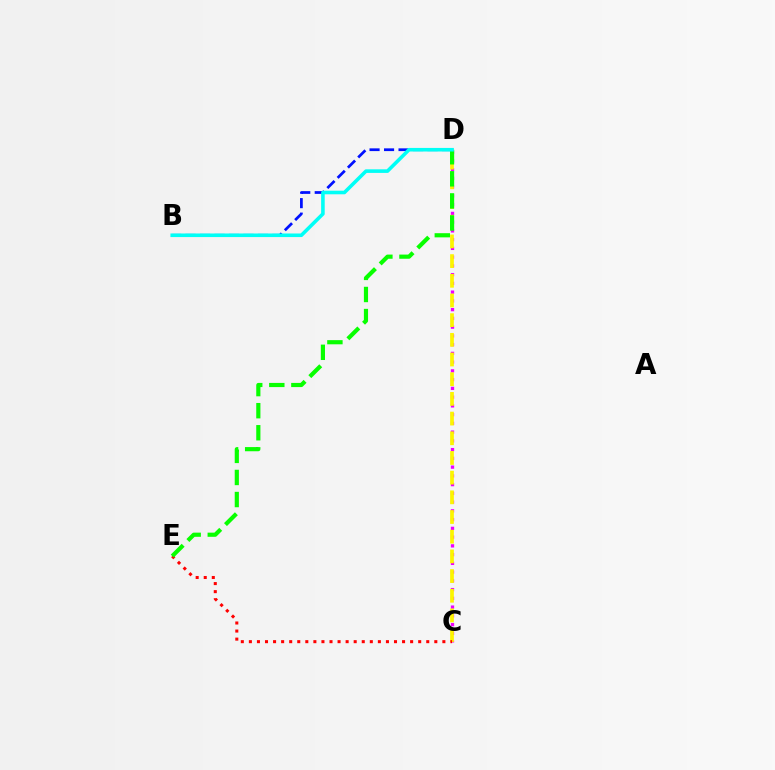{('C', 'D'): [{'color': '#ee00ff', 'line_style': 'dotted', 'thickness': 2.38}, {'color': '#fcf500', 'line_style': 'dashed', 'thickness': 2.67}], ('B', 'D'): [{'color': '#0010ff', 'line_style': 'dashed', 'thickness': 1.97}, {'color': '#00fff6', 'line_style': 'solid', 'thickness': 2.58}], ('C', 'E'): [{'color': '#ff0000', 'line_style': 'dotted', 'thickness': 2.19}], ('D', 'E'): [{'color': '#08ff00', 'line_style': 'dashed', 'thickness': 3.0}]}